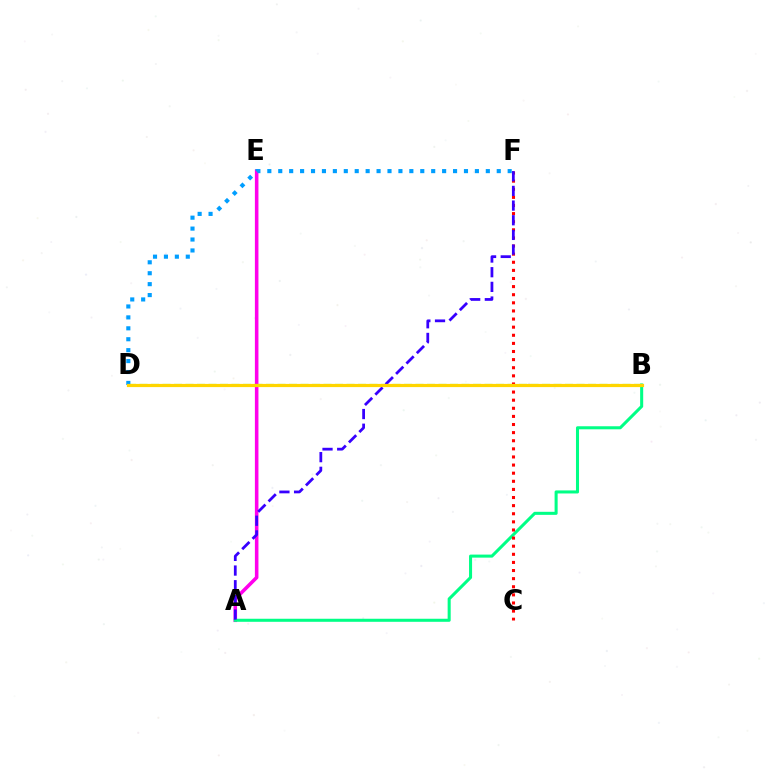{('A', 'E'): [{'color': '#ff00ed', 'line_style': 'solid', 'thickness': 2.56}], ('A', 'B'): [{'color': '#00ff86', 'line_style': 'solid', 'thickness': 2.19}], ('B', 'D'): [{'color': '#4fff00', 'line_style': 'dashed', 'thickness': 1.56}, {'color': '#ffd500', 'line_style': 'solid', 'thickness': 2.3}], ('D', 'F'): [{'color': '#009eff', 'line_style': 'dotted', 'thickness': 2.97}], ('C', 'F'): [{'color': '#ff0000', 'line_style': 'dotted', 'thickness': 2.2}], ('A', 'F'): [{'color': '#3700ff', 'line_style': 'dashed', 'thickness': 1.99}]}